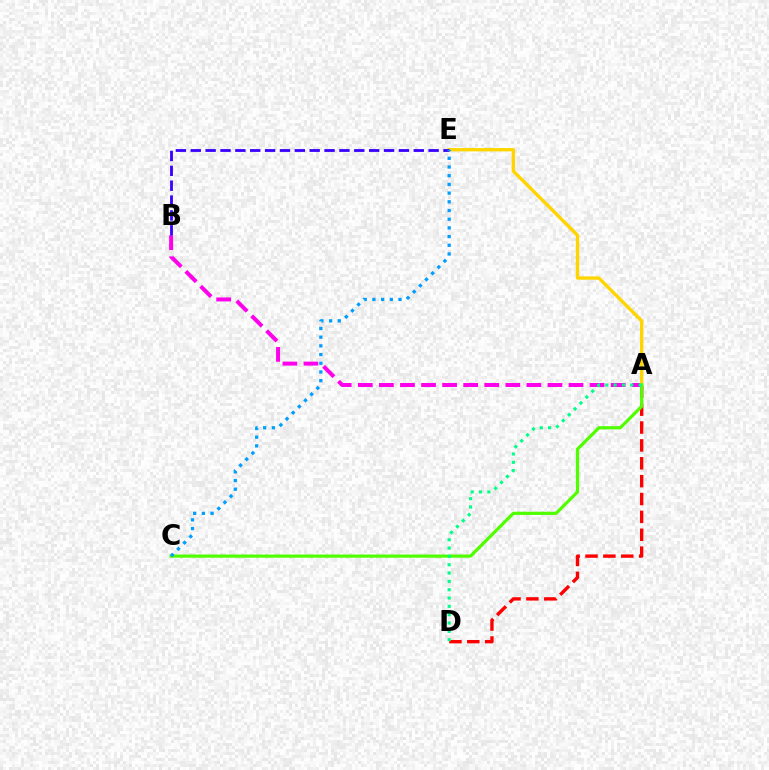{('A', 'D'): [{'color': '#ff0000', 'line_style': 'dashed', 'thickness': 2.43}, {'color': '#00ff86', 'line_style': 'dotted', 'thickness': 2.26}], ('A', 'B'): [{'color': '#ff00ed', 'line_style': 'dashed', 'thickness': 2.86}], ('A', 'E'): [{'color': '#ffd500', 'line_style': 'solid', 'thickness': 2.41}], ('A', 'C'): [{'color': '#4fff00', 'line_style': 'solid', 'thickness': 2.3}], ('B', 'E'): [{'color': '#3700ff', 'line_style': 'dashed', 'thickness': 2.02}], ('C', 'E'): [{'color': '#009eff', 'line_style': 'dotted', 'thickness': 2.36}]}